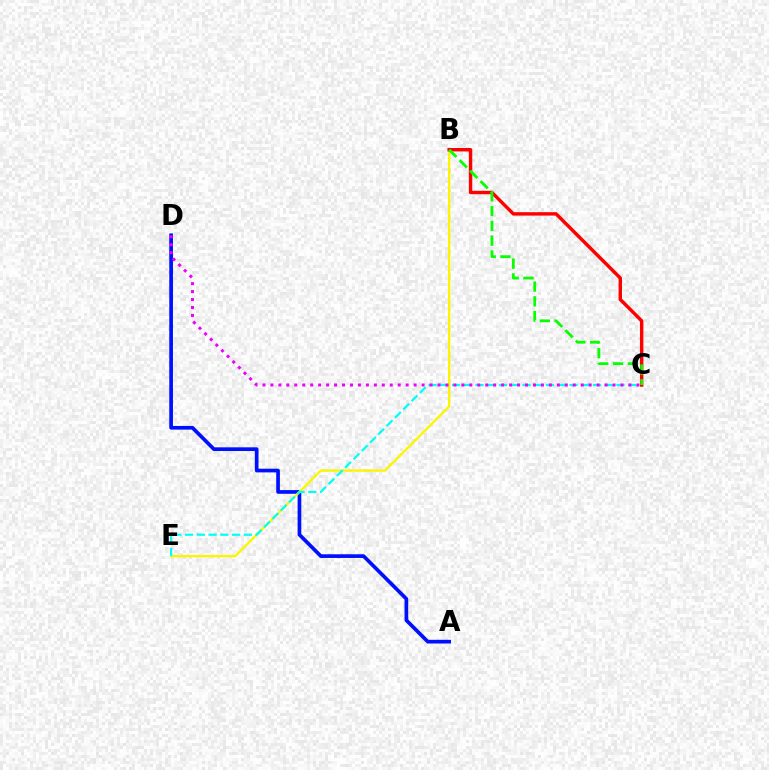{('A', 'D'): [{'color': '#0010ff', 'line_style': 'solid', 'thickness': 2.66}], ('B', 'E'): [{'color': '#fcf500', 'line_style': 'solid', 'thickness': 1.68}], ('C', 'E'): [{'color': '#00fff6', 'line_style': 'dashed', 'thickness': 1.6}], ('B', 'C'): [{'color': '#ff0000', 'line_style': 'solid', 'thickness': 2.47}, {'color': '#08ff00', 'line_style': 'dashed', 'thickness': 2.01}], ('C', 'D'): [{'color': '#ee00ff', 'line_style': 'dotted', 'thickness': 2.16}]}